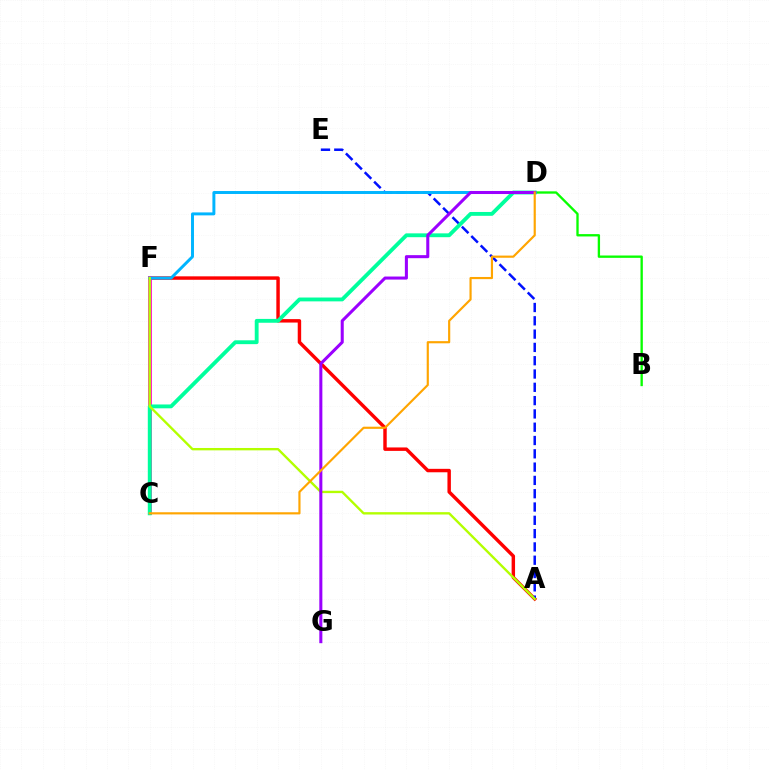{('A', 'F'): [{'color': '#ff0000', 'line_style': 'solid', 'thickness': 2.48}, {'color': '#b3ff00', 'line_style': 'solid', 'thickness': 1.7}], ('C', 'F'): [{'color': '#ff00bd', 'line_style': 'solid', 'thickness': 2.66}], ('B', 'D'): [{'color': '#08ff00', 'line_style': 'solid', 'thickness': 1.68}], ('A', 'E'): [{'color': '#0010ff', 'line_style': 'dashed', 'thickness': 1.81}], ('C', 'D'): [{'color': '#00ff9d', 'line_style': 'solid', 'thickness': 2.77}, {'color': '#ffa500', 'line_style': 'solid', 'thickness': 1.56}], ('D', 'F'): [{'color': '#00b5ff', 'line_style': 'solid', 'thickness': 2.13}], ('D', 'G'): [{'color': '#9b00ff', 'line_style': 'solid', 'thickness': 2.19}]}